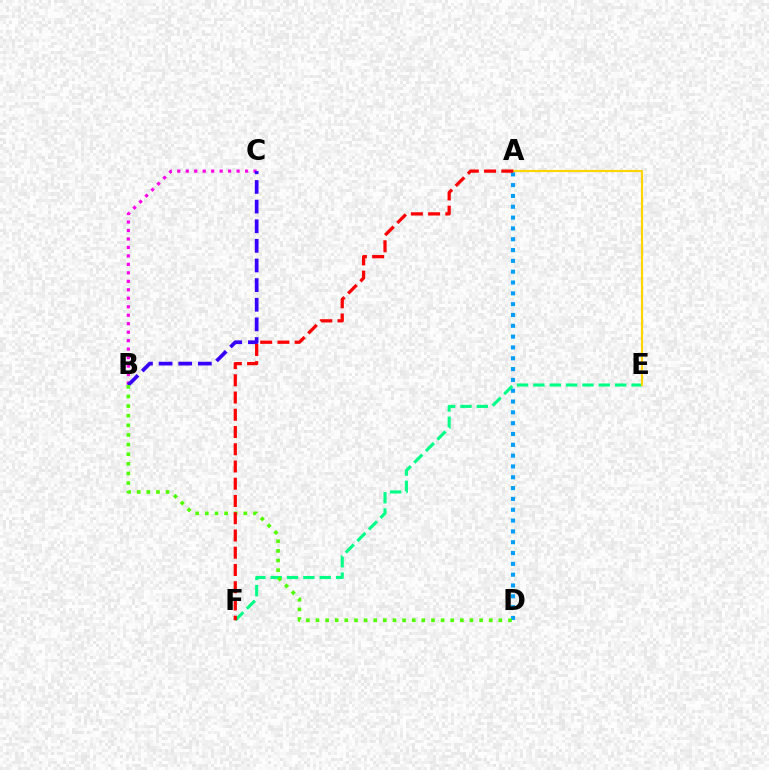{('A', 'D'): [{'color': '#009eff', 'line_style': 'dotted', 'thickness': 2.94}], ('E', 'F'): [{'color': '#00ff86', 'line_style': 'dashed', 'thickness': 2.22}], ('B', 'C'): [{'color': '#ff00ed', 'line_style': 'dotted', 'thickness': 2.3}, {'color': '#3700ff', 'line_style': 'dashed', 'thickness': 2.67}], ('A', 'E'): [{'color': '#ffd500', 'line_style': 'solid', 'thickness': 1.55}], ('B', 'D'): [{'color': '#4fff00', 'line_style': 'dotted', 'thickness': 2.62}], ('A', 'F'): [{'color': '#ff0000', 'line_style': 'dashed', 'thickness': 2.34}]}